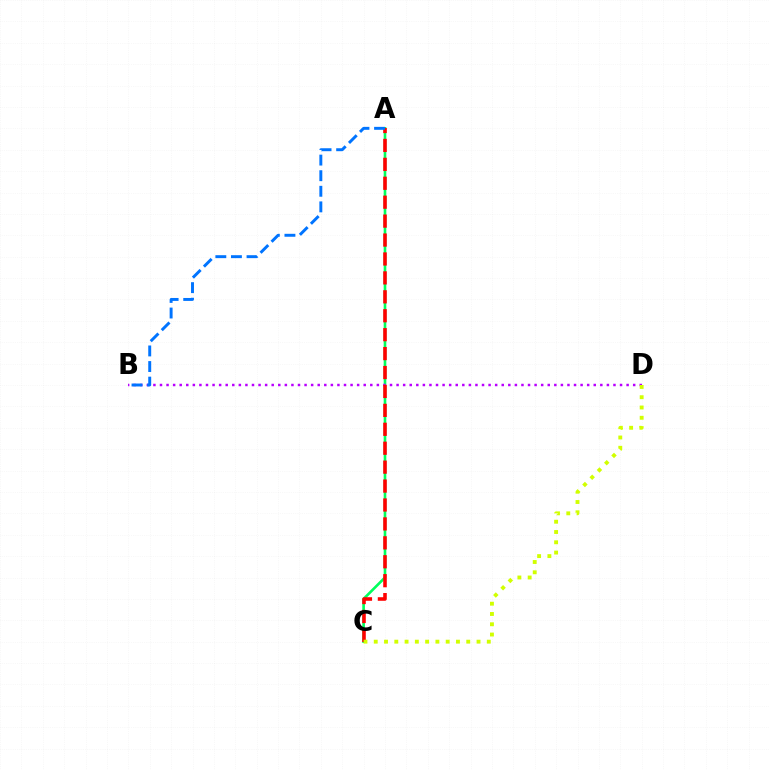{('A', 'C'): [{'color': '#00ff5c', 'line_style': 'solid', 'thickness': 1.89}, {'color': '#ff0000', 'line_style': 'dashed', 'thickness': 2.57}], ('B', 'D'): [{'color': '#b900ff', 'line_style': 'dotted', 'thickness': 1.79}], ('C', 'D'): [{'color': '#d1ff00', 'line_style': 'dotted', 'thickness': 2.79}], ('A', 'B'): [{'color': '#0074ff', 'line_style': 'dashed', 'thickness': 2.12}]}